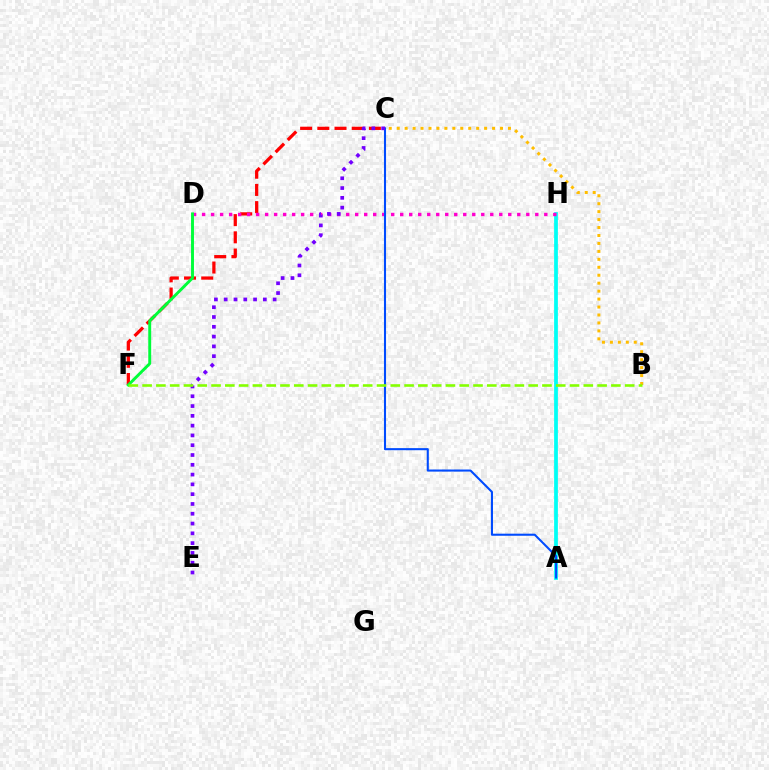{('C', 'F'): [{'color': '#ff0000', 'line_style': 'dashed', 'thickness': 2.34}], ('A', 'H'): [{'color': '#00fff6', 'line_style': 'solid', 'thickness': 2.7}], ('D', 'H'): [{'color': '#ff00cf', 'line_style': 'dotted', 'thickness': 2.45}], ('D', 'F'): [{'color': '#00ff39', 'line_style': 'solid', 'thickness': 2.1}], ('A', 'C'): [{'color': '#004bff', 'line_style': 'solid', 'thickness': 1.5}], ('B', 'C'): [{'color': '#ffbd00', 'line_style': 'dotted', 'thickness': 2.16}], ('C', 'E'): [{'color': '#7200ff', 'line_style': 'dotted', 'thickness': 2.66}], ('B', 'F'): [{'color': '#84ff00', 'line_style': 'dashed', 'thickness': 1.87}]}